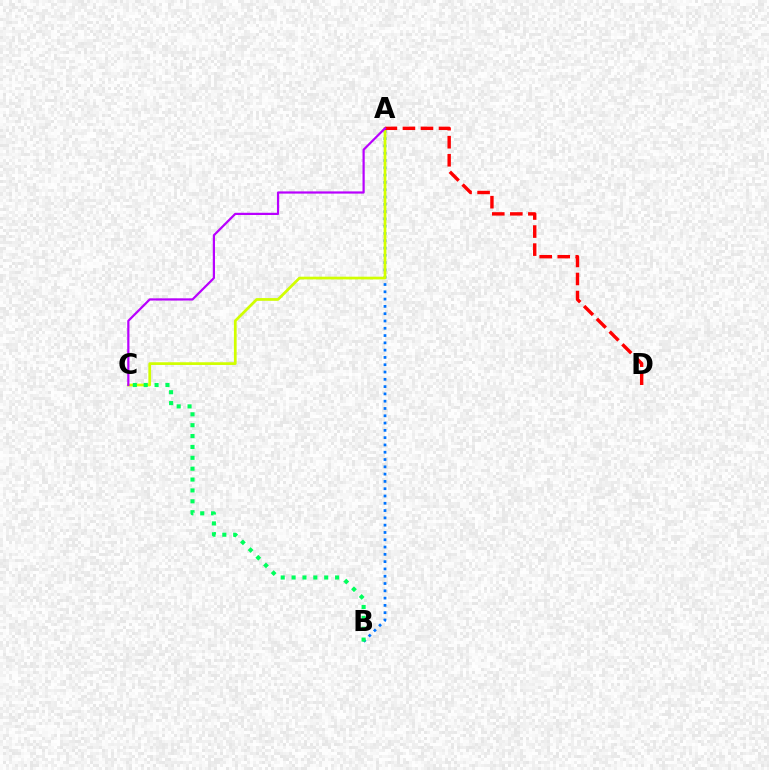{('A', 'B'): [{'color': '#0074ff', 'line_style': 'dotted', 'thickness': 1.98}], ('A', 'C'): [{'color': '#d1ff00', 'line_style': 'solid', 'thickness': 1.96}, {'color': '#b900ff', 'line_style': 'solid', 'thickness': 1.59}], ('A', 'D'): [{'color': '#ff0000', 'line_style': 'dashed', 'thickness': 2.45}], ('B', 'C'): [{'color': '#00ff5c', 'line_style': 'dotted', 'thickness': 2.95}]}